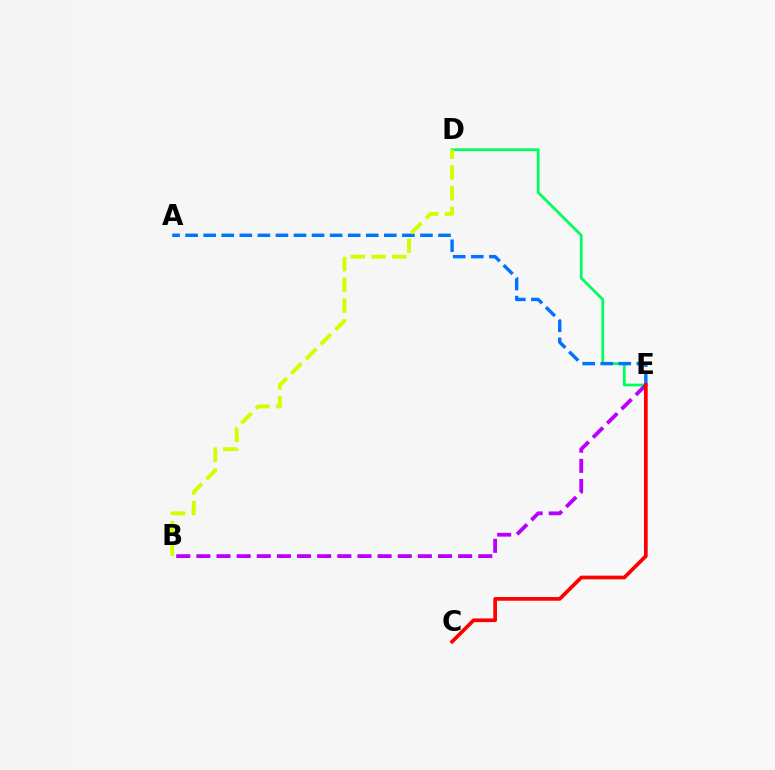{('D', 'E'): [{'color': '#00ff5c', 'line_style': 'solid', 'thickness': 1.99}], ('B', 'E'): [{'color': '#b900ff', 'line_style': 'dashed', 'thickness': 2.74}], ('A', 'E'): [{'color': '#0074ff', 'line_style': 'dashed', 'thickness': 2.45}], ('C', 'E'): [{'color': '#ff0000', 'line_style': 'solid', 'thickness': 2.67}], ('B', 'D'): [{'color': '#d1ff00', 'line_style': 'dashed', 'thickness': 2.82}]}